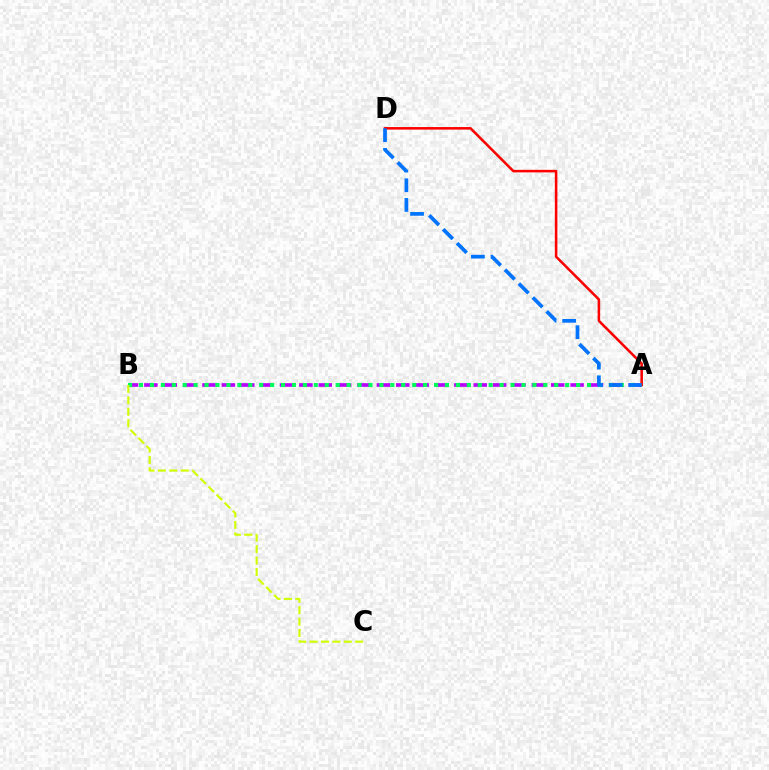{('A', 'B'): [{'color': '#b900ff', 'line_style': 'dashed', 'thickness': 2.63}, {'color': '#00ff5c', 'line_style': 'dotted', 'thickness': 2.97}], ('A', 'D'): [{'color': '#ff0000', 'line_style': 'solid', 'thickness': 1.83}, {'color': '#0074ff', 'line_style': 'dashed', 'thickness': 2.67}], ('B', 'C'): [{'color': '#d1ff00', 'line_style': 'dashed', 'thickness': 1.55}]}